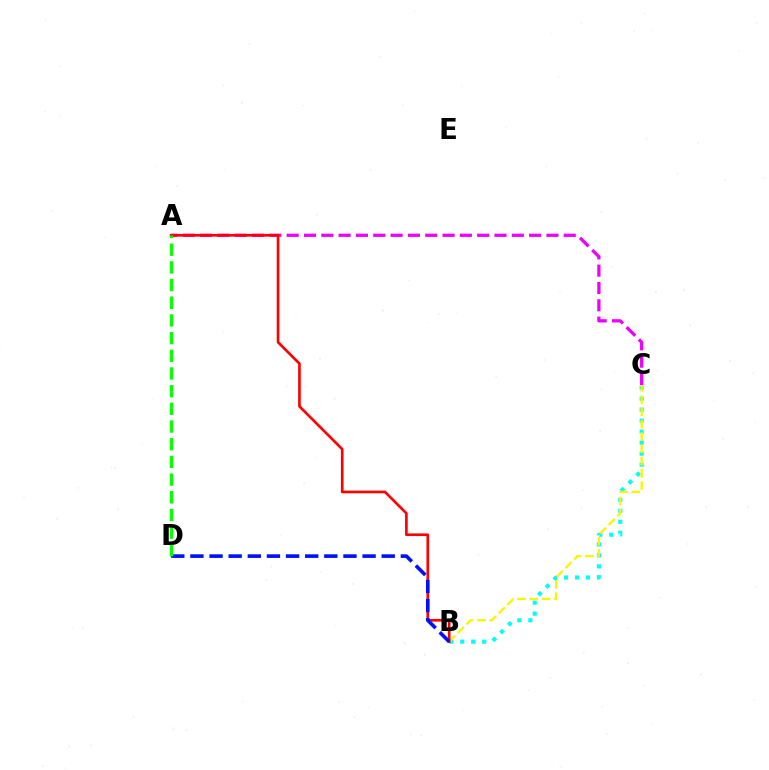{('B', 'C'): [{'color': '#00fff6', 'line_style': 'dotted', 'thickness': 2.99}, {'color': '#fcf500', 'line_style': 'dashed', 'thickness': 1.67}], ('A', 'C'): [{'color': '#ee00ff', 'line_style': 'dashed', 'thickness': 2.35}], ('A', 'B'): [{'color': '#ff0000', 'line_style': 'solid', 'thickness': 1.92}], ('B', 'D'): [{'color': '#0010ff', 'line_style': 'dashed', 'thickness': 2.6}], ('A', 'D'): [{'color': '#08ff00', 'line_style': 'dashed', 'thickness': 2.4}]}